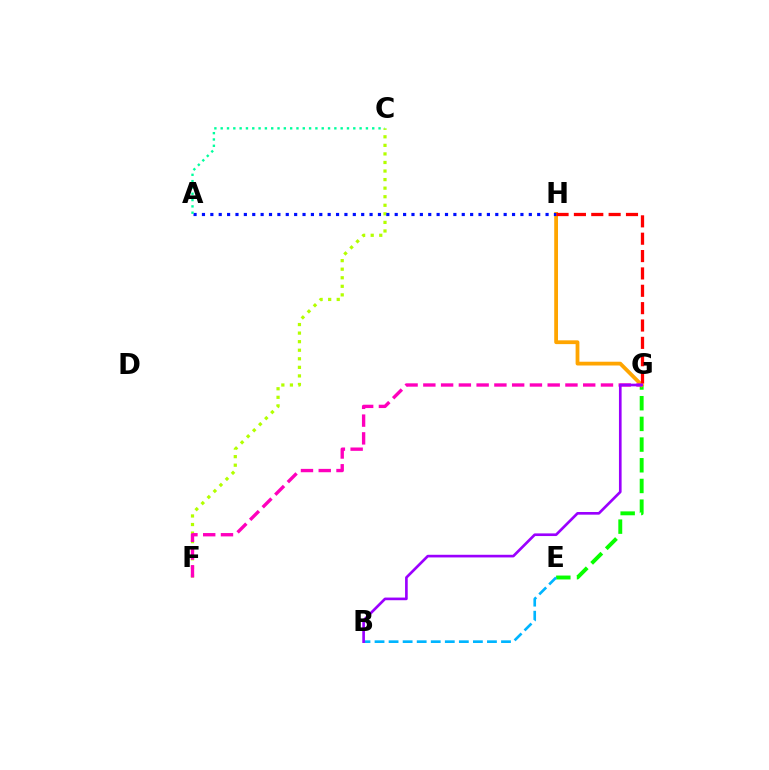{('E', 'G'): [{'color': '#08ff00', 'line_style': 'dashed', 'thickness': 2.81}], ('C', 'F'): [{'color': '#b3ff00', 'line_style': 'dotted', 'thickness': 2.33}], ('G', 'H'): [{'color': '#ffa500', 'line_style': 'solid', 'thickness': 2.73}, {'color': '#ff0000', 'line_style': 'dashed', 'thickness': 2.36}], ('A', 'H'): [{'color': '#0010ff', 'line_style': 'dotted', 'thickness': 2.28}], ('B', 'E'): [{'color': '#00b5ff', 'line_style': 'dashed', 'thickness': 1.91}], ('F', 'G'): [{'color': '#ff00bd', 'line_style': 'dashed', 'thickness': 2.41}], ('B', 'G'): [{'color': '#9b00ff', 'line_style': 'solid', 'thickness': 1.91}], ('A', 'C'): [{'color': '#00ff9d', 'line_style': 'dotted', 'thickness': 1.72}]}